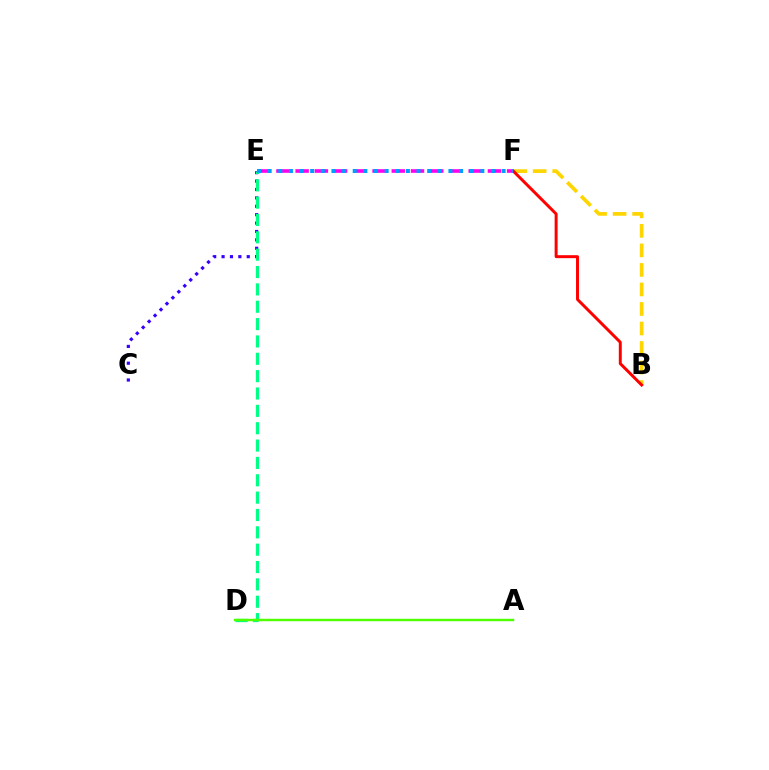{('B', 'F'): [{'color': '#ffd500', 'line_style': 'dashed', 'thickness': 2.65}, {'color': '#ff0000', 'line_style': 'solid', 'thickness': 2.13}], ('C', 'E'): [{'color': '#3700ff', 'line_style': 'dotted', 'thickness': 2.28}], ('D', 'E'): [{'color': '#00ff86', 'line_style': 'dashed', 'thickness': 2.36}], ('A', 'D'): [{'color': '#4fff00', 'line_style': 'solid', 'thickness': 1.74}], ('E', 'F'): [{'color': '#ff00ed', 'line_style': 'dashed', 'thickness': 2.61}, {'color': '#009eff', 'line_style': 'dotted', 'thickness': 2.89}]}